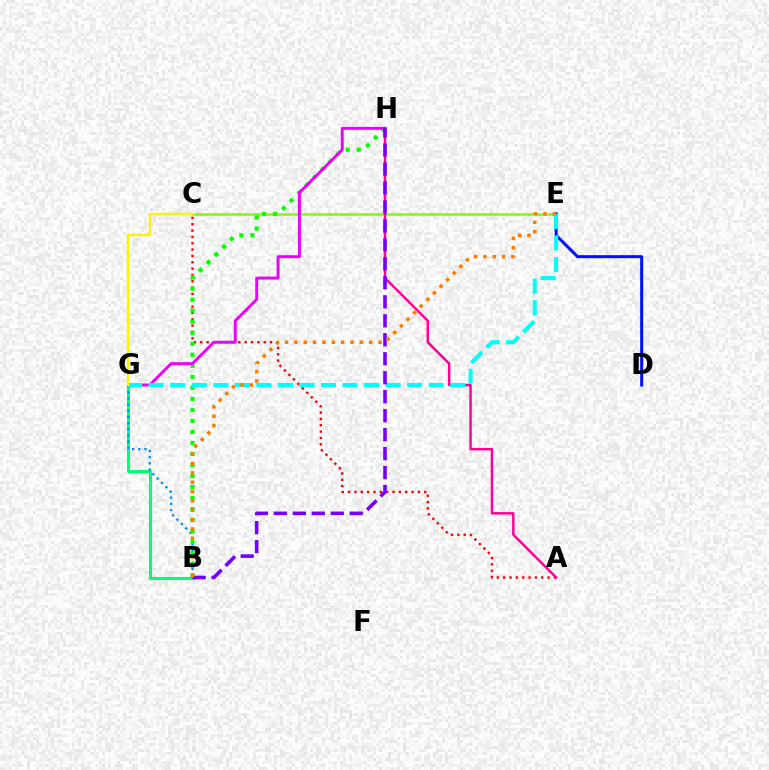{('C', 'E'): [{'color': '#84ff00', 'line_style': 'solid', 'thickness': 1.9}], ('D', 'E'): [{'color': '#0010ff', 'line_style': 'solid', 'thickness': 2.17}], ('B', 'G'): [{'color': '#00ff74', 'line_style': 'solid', 'thickness': 2.19}, {'color': '#008cff', 'line_style': 'dotted', 'thickness': 1.67}], ('A', 'C'): [{'color': '#ff0000', 'line_style': 'dotted', 'thickness': 1.72}], ('B', 'H'): [{'color': '#08ff00', 'line_style': 'dotted', 'thickness': 2.99}, {'color': '#7200ff', 'line_style': 'dashed', 'thickness': 2.58}], ('G', 'H'): [{'color': '#ee00ff', 'line_style': 'solid', 'thickness': 2.1}], ('A', 'H'): [{'color': '#ff0094', 'line_style': 'solid', 'thickness': 1.77}], ('E', 'G'): [{'color': '#00fff6', 'line_style': 'dashed', 'thickness': 2.93}], ('C', 'G'): [{'color': '#fcf500', 'line_style': 'solid', 'thickness': 1.74}], ('B', 'E'): [{'color': '#ff7c00', 'line_style': 'dotted', 'thickness': 2.54}]}